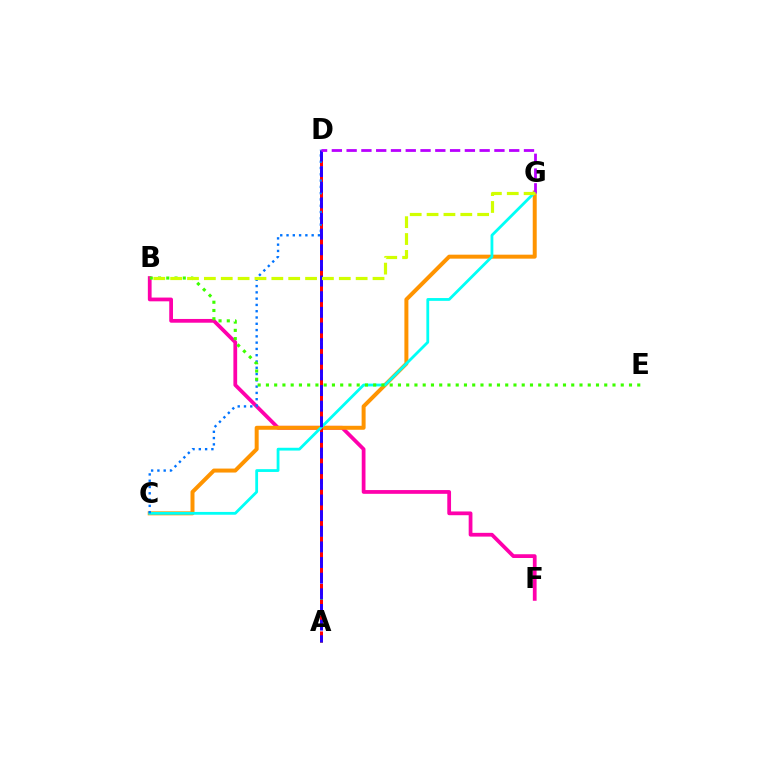{('A', 'D'): [{'color': '#00ff5c', 'line_style': 'dotted', 'thickness': 1.88}, {'color': '#ff0000', 'line_style': 'dashed', 'thickness': 2.16}, {'color': '#2500ff', 'line_style': 'dashed', 'thickness': 2.12}], ('B', 'F'): [{'color': '#ff00ac', 'line_style': 'solid', 'thickness': 2.7}], ('C', 'G'): [{'color': '#ff9400', 'line_style': 'solid', 'thickness': 2.87}, {'color': '#00fff6', 'line_style': 'solid', 'thickness': 2.01}], ('C', 'D'): [{'color': '#0074ff', 'line_style': 'dotted', 'thickness': 1.71}], ('B', 'E'): [{'color': '#3dff00', 'line_style': 'dotted', 'thickness': 2.24}], ('D', 'G'): [{'color': '#b900ff', 'line_style': 'dashed', 'thickness': 2.01}], ('B', 'G'): [{'color': '#d1ff00', 'line_style': 'dashed', 'thickness': 2.29}]}